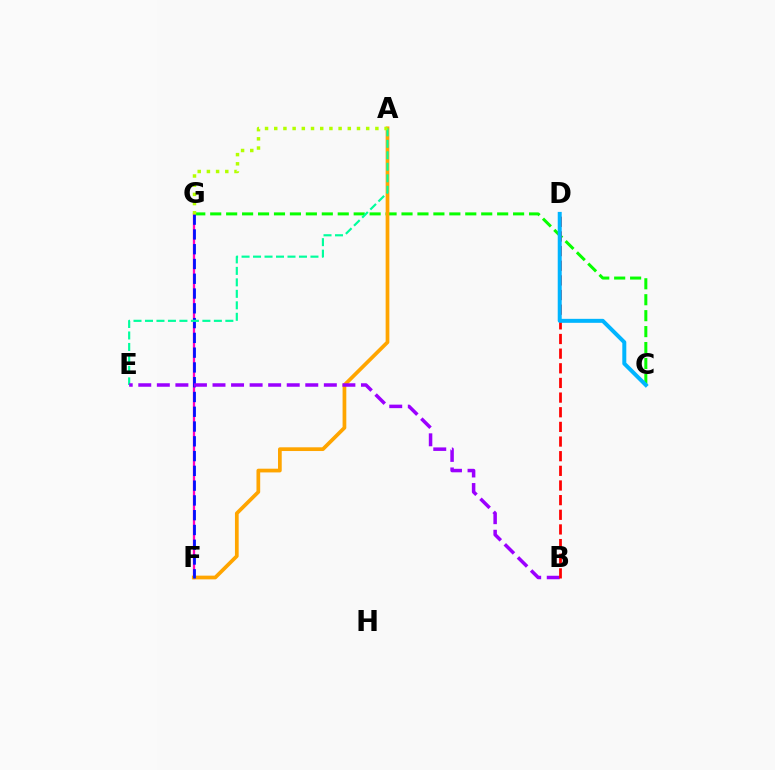{('C', 'G'): [{'color': '#08ff00', 'line_style': 'dashed', 'thickness': 2.17}], ('F', 'G'): [{'color': '#ff00bd', 'line_style': 'solid', 'thickness': 1.64}, {'color': '#0010ff', 'line_style': 'dashed', 'thickness': 2.01}], ('A', 'F'): [{'color': '#ffa500', 'line_style': 'solid', 'thickness': 2.68}], ('A', 'E'): [{'color': '#00ff9d', 'line_style': 'dashed', 'thickness': 1.56}], ('B', 'E'): [{'color': '#9b00ff', 'line_style': 'dashed', 'thickness': 2.52}], ('B', 'D'): [{'color': '#ff0000', 'line_style': 'dashed', 'thickness': 1.99}], ('A', 'G'): [{'color': '#b3ff00', 'line_style': 'dotted', 'thickness': 2.5}], ('C', 'D'): [{'color': '#00b5ff', 'line_style': 'solid', 'thickness': 2.87}]}